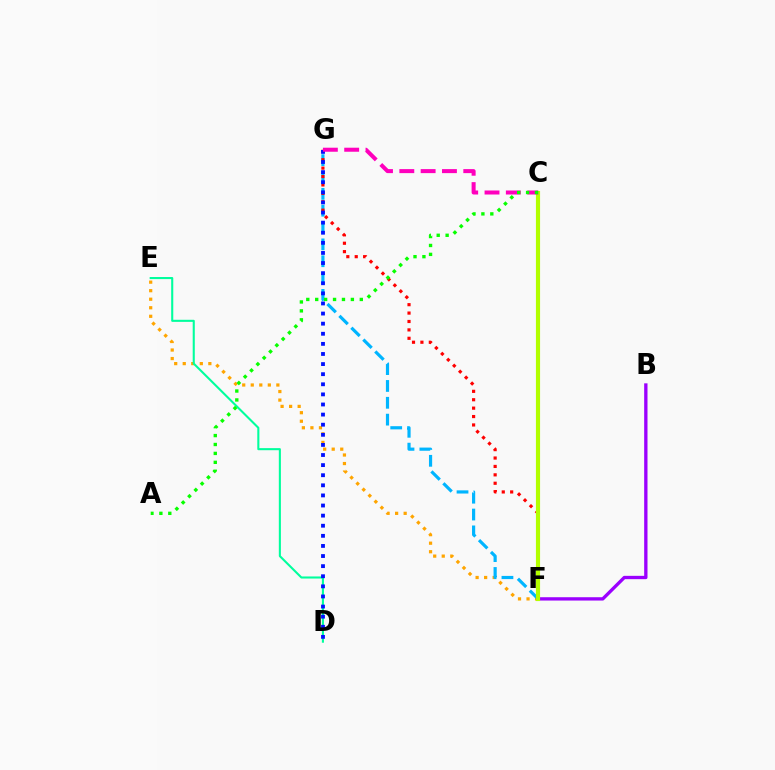{('E', 'F'): [{'color': '#ffa500', 'line_style': 'dotted', 'thickness': 2.32}], ('D', 'E'): [{'color': '#00ff9d', 'line_style': 'solid', 'thickness': 1.5}], ('B', 'F'): [{'color': '#9b00ff', 'line_style': 'solid', 'thickness': 2.39}], ('F', 'G'): [{'color': '#00b5ff', 'line_style': 'dashed', 'thickness': 2.29}, {'color': '#ff0000', 'line_style': 'dotted', 'thickness': 2.28}], ('D', 'G'): [{'color': '#0010ff', 'line_style': 'dotted', 'thickness': 2.75}], ('C', 'F'): [{'color': '#b3ff00', 'line_style': 'solid', 'thickness': 2.99}], ('C', 'G'): [{'color': '#ff00bd', 'line_style': 'dashed', 'thickness': 2.9}], ('A', 'C'): [{'color': '#08ff00', 'line_style': 'dotted', 'thickness': 2.42}]}